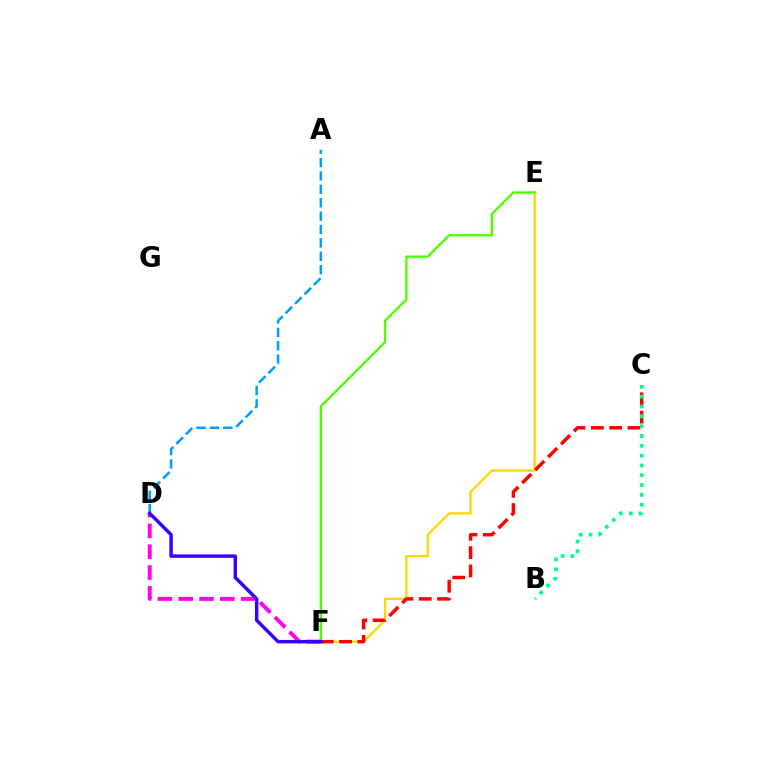{('D', 'F'): [{'color': '#ff00ed', 'line_style': 'dashed', 'thickness': 2.82}, {'color': '#3700ff', 'line_style': 'solid', 'thickness': 2.47}], ('E', 'F'): [{'color': '#ffd500', 'line_style': 'solid', 'thickness': 1.64}, {'color': '#4fff00', 'line_style': 'solid', 'thickness': 1.71}], ('A', 'D'): [{'color': '#009eff', 'line_style': 'dashed', 'thickness': 1.82}], ('C', 'F'): [{'color': '#ff0000', 'line_style': 'dashed', 'thickness': 2.49}], ('B', 'C'): [{'color': '#00ff86', 'line_style': 'dotted', 'thickness': 2.67}]}